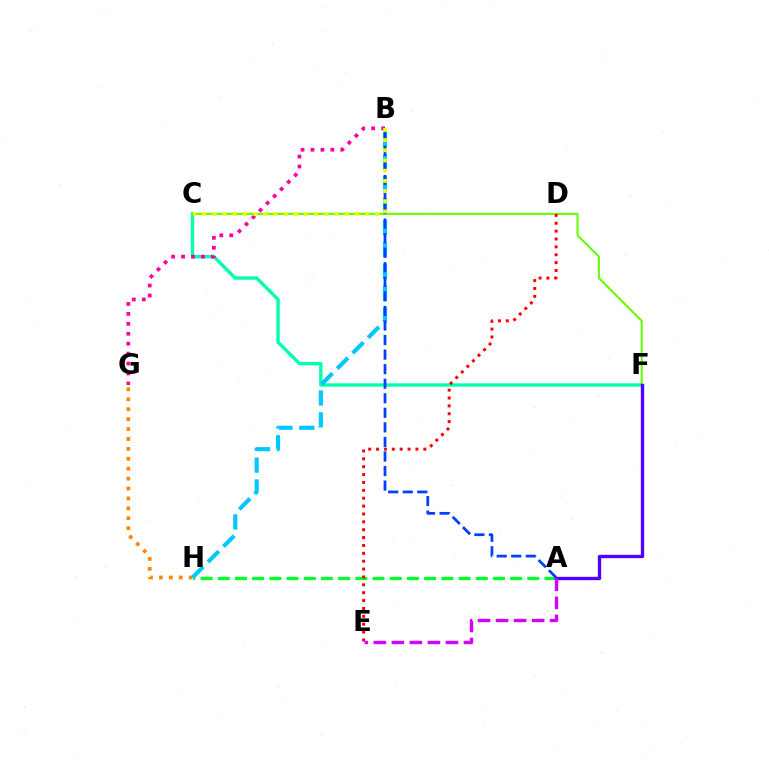{('C', 'F'): [{'color': '#00ffaf', 'line_style': 'solid', 'thickness': 2.41}, {'color': '#66ff00', 'line_style': 'solid', 'thickness': 1.5}], ('A', 'H'): [{'color': '#00ff27', 'line_style': 'dashed', 'thickness': 2.34}], ('G', 'H'): [{'color': '#ff8800', 'line_style': 'dotted', 'thickness': 2.69}], ('B', 'G'): [{'color': '#ff00a0', 'line_style': 'dotted', 'thickness': 2.7}], ('A', 'F'): [{'color': '#4f00ff', 'line_style': 'solid', 'thickness': 2.42}], ('B', 'H'): [{'color': '#00c7ff', 'line_style': 'dashed', 'thickness': 2.97}], ('A', 'B'): [{'color': '#003fff', 'line_style': 'dashed', 'thickness': 1.98}], ('D', 'E'): [{'color': '#ff0000', 'line_style': 'dotted', 'thickness': 2.14}], ('B', 'C'): [{'color': '#eeff00', 'line_style': 'dotted', 'thickness': 2.77}], ('A', 'E'): [{'color': '#d600ff', 'line_style': 'dashed', 'thickness': 2.45}]}